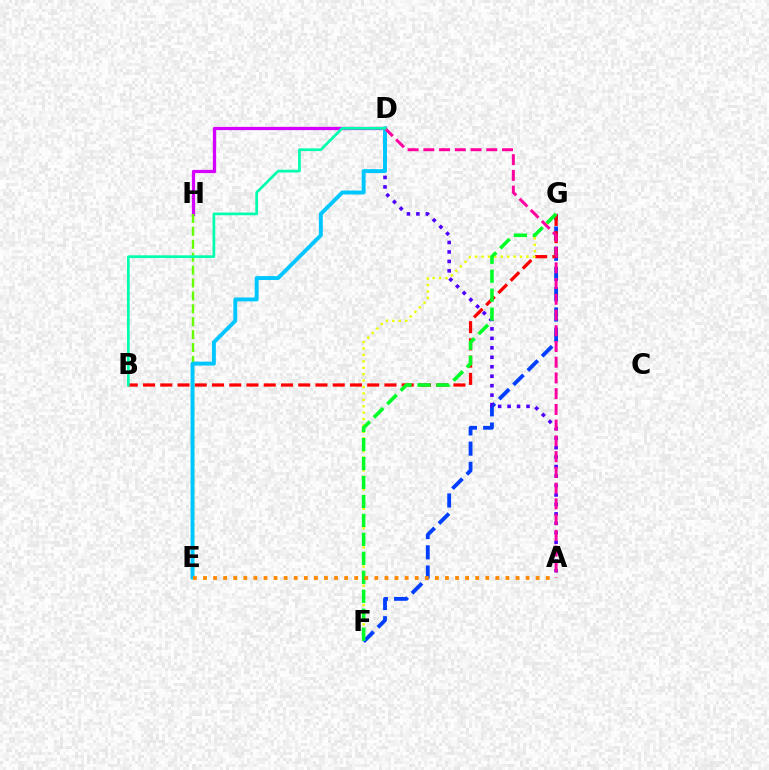{('F', 'G'): [{'color': '#003fff', 'line_style': 'dashed', 'thickness': 2.75}, {'color': '#eeff00', 'line_style': 'dotted', 'thickness': 1.74}, {'color': '#00ff27', 'line_style': 'dashed', 'thickness': 2.58}], ('B', 'G'): [{'color': '#ff0000', 'line_style': 'dashed', 'thickness': 2.34}], ('D', 'H'): [{'color': '#d600ff', 'line_style': 'solid', 'thickness': 2.34}], ('E', 'H'): [{'color': '#66ff00', 'line_style': 'dashed', 'thickness': 1.75}], ('A', 'D'): [{'color': '#4f00ff', 'line_style': 'dotted', 'thickness': 2.57}, {'color': '#ff00a0', 'line_style': 'dashed', 'thickness': 2.14}], ('D', 'E'): [{'color': '#00c7ff', 'line_style': 'solid', 'thickness': 2.82}], ('A', 'E'): [{'color': '#ff8800', 'line_style': 'dotted', 'thickness': 2.74}], ('B', 'D'): [{'color': '#00ffaf', 'line_style': 'solid', 'thickness': 1.95}]}